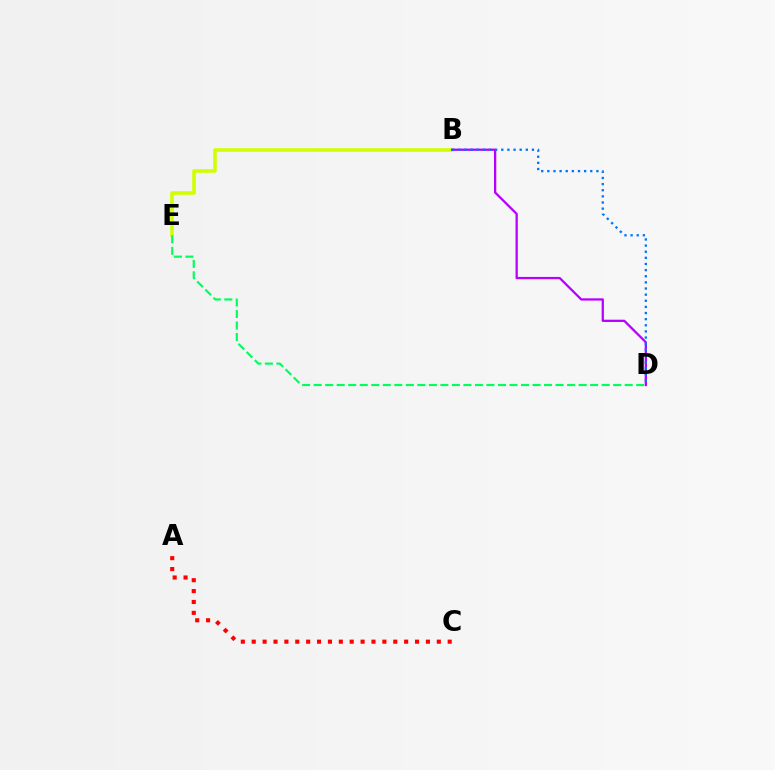{('B', 'E'): [{'color': '#d1ff00', 'line_style': 'solid', 'thickness': 2.57}], ('B', 'D'): [{'color': '#b900ff', 'line_style': 'solid', 'thickness': 1.64}, {'color': '#0074ff', 'line_style': 'dotted', 'thickness': 1.67}], ('A', 'C'): [{'color': '#ff0000', 'line_style': 'dotted', 'thickness': 2.96}], ('D', 'E'): [{'color': '#00ff5c', 'line_style': 'dashed', 'thickness': 1.56}]}